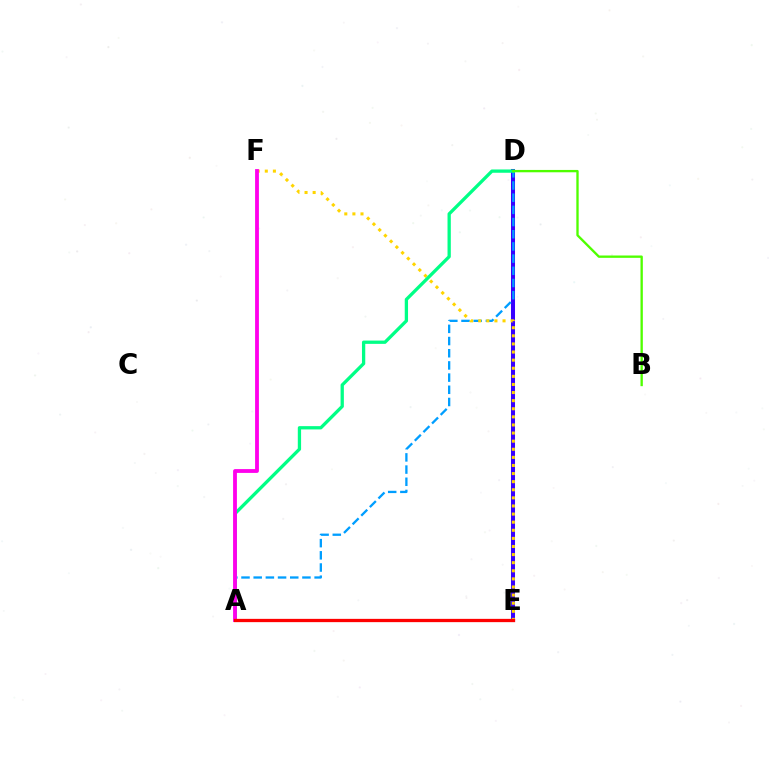{('D', 'E'): [{'color': '#3700ff', 'line_style': 'solid', 'thickness': 2.9}], ('A', 'D'): [{'color': '#009eff', 'line_style': 'dashed', 'thickness': 1.66}, {'color': '#00ff86', 'line_style': 'solid', 'thickness': 2.37}], ('E', 'F'): [{'color': '#ffd500', 'line_style': 'dotted', 'thickness': 2.2}], ('A', 'F'): [{'color': '#ff00ed', 'line_style': 'solid', 'thickness': 2.75}], ('B', 'D'): [{'color': '#4fff00', 'line_style': 'solid', 'thickness': 1.69}], ('A', 'E'): [{'color': '#ff0000', 'line_style': 'solid', 'thickness': 2.36}]}